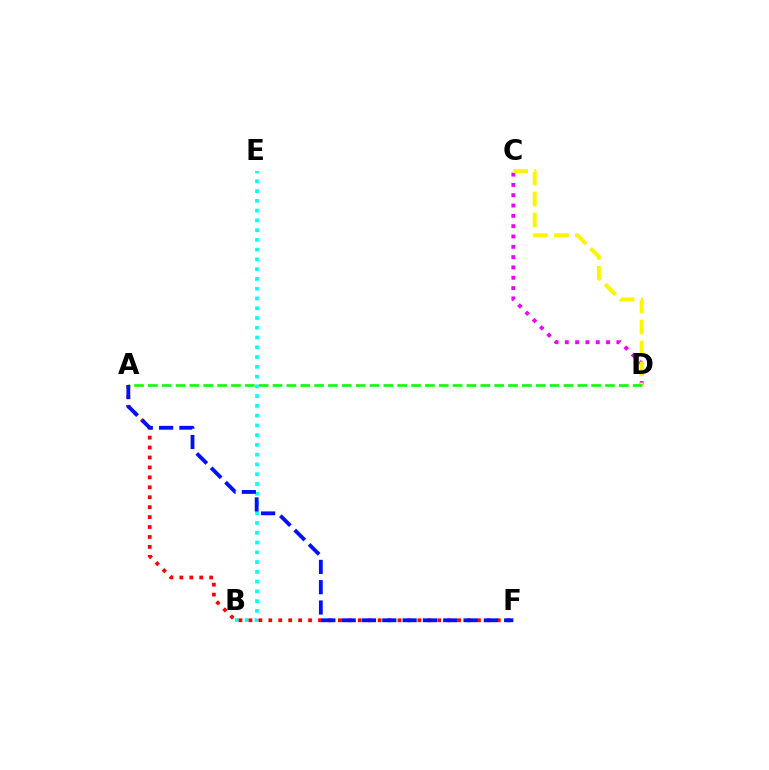{('B', 'E'): [{'color': '#00fff6', 'line_style': 'dotted', 'thickness': 2.65}], ('C', 'D'): [{'color': '#ee00ff', 'line_style': 'dotted', 'thickness': 2.8}, {'color': '#fcf500', 'line_style': 'dashed', 'thickness': 2.85}], ('A', 'D'): [{'color': '#08ff00', 'line_style': 'dashed', 'thickness': 1.88}], ('A', 'F'): [{'color': '#ff0000', 'line_style': 'dotted', 'thickness': 2.7}, {'color': '#0010ff', 'line_style': 'dashed', 'thickness': 2.76}]}